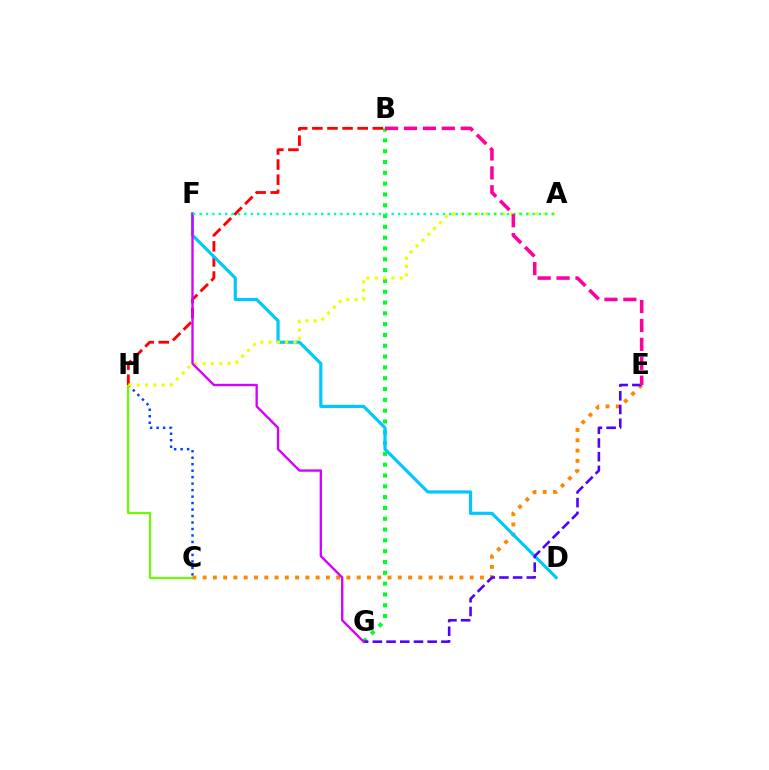{('B', 'G'): [{'color': '#00ff27', 'line_style': 'dotted', 'thickness': 2.94}], ('C', 'H'): [{'color': '#003fff', 'line_style': 'dotted', 'thickness': 1.76}, {'color': '#66ff00', 'line_style': 'solid', 'thickness': 1.56}], ('C', 'E'): [{'color': '#ff8800', 'line_style': 'dotted', 'thickness': 2.79}], ('B', 'H'): [{'color': '#ff0000', 'line_style': 'dashed', 'thickness': 2.05}], ('D', 'F'): [{'color': '#00c7ff', 'line_style': 'solid', 'thickness': 2.28}], ('E', 'G'): [{'color': '#4f00ff', 'line_style': 'dashed', 'thickness': 1.86}], ('A', 'H'): [{'color': '#eeff00', 'line_style': 'dotted', 'thickness': 2.26}], ('F', 'G'): [{'color': '#d600ff', 'line_style': 'solid', 'thickness': 1.69}], ('A', 'F'): [{'color': '#00ffaf', 'line_style': 'dotted', 'thickness': 1.74}], ('B', 'E'): [{'color': '#ff00a0', 'line_style': 'dashed', 'thickness': 2.57}]}